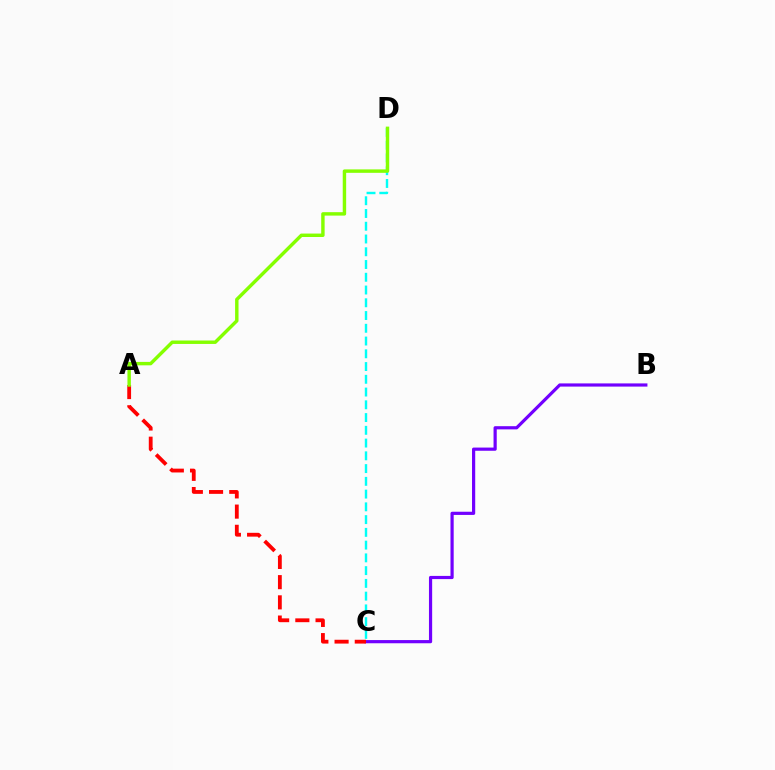{('B', 'C'): [{'color': '#7200ff', 'line_style': 'solid', 'thickness': 2.3}], ('A', 'C'): [{'color': '#ff0000', 'line_style': 'dashed', 'thickness': 2.74}], ('C', 'D'): [{'color': '#00fff6', 'line_style': 'dashed', 'thickness': 1.73}], ('A', 'D'): [{'color': '#84ff00', 'line_style': 'solid', 'thickness': 2.47}]}